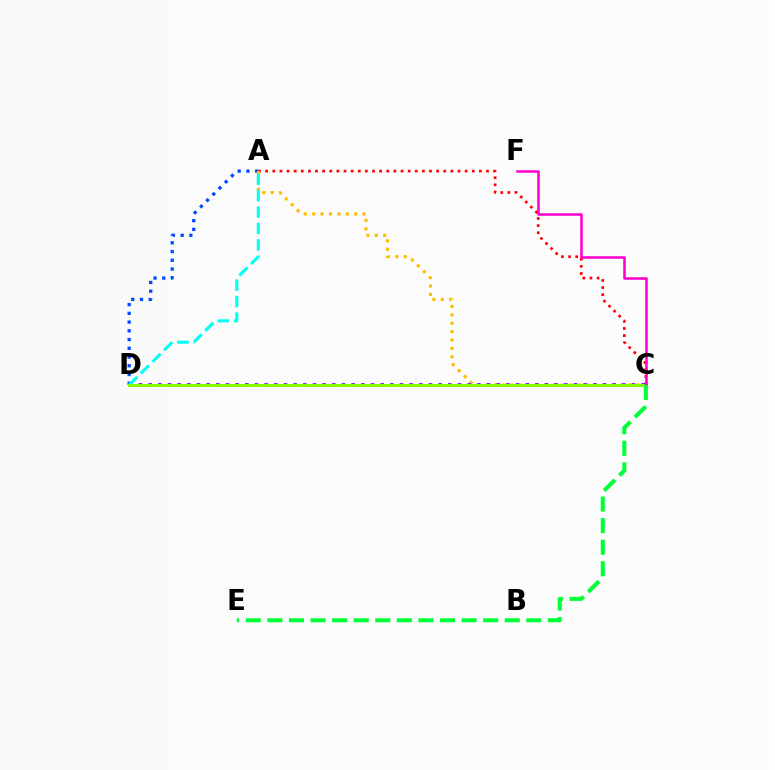{('A', 'D'): [{'color': '#004bff', 'line_style': 'dotted', 'thickness': 2.37}, {'color': '#00fff6', 'line_style': 'dashed', 'thickness': 2.23}], ('A', 'C'): [{'color': '#ff0000', 'line_style': 'dotted', 'thickness': 1.94}, {'color': '#ffbd00', 'line_style': 'dotted', 'thickness': 2.28}], ('C', 'D'): [{'color': '#7200ff', 'line_style': 'dotted', 'thickness': 2.63}, {'color': '#84ff00', 'line_style': 'solid', 'thickness': 2.12}], ('C', 'F'): [{'color': '#ff00cf', 'line_style': 'solid', 'thickness': 1.85}], ('C', 'E'): [{'color': '#00ff39', 'line_style': 'dashed', 'thickness': 2.93}]}